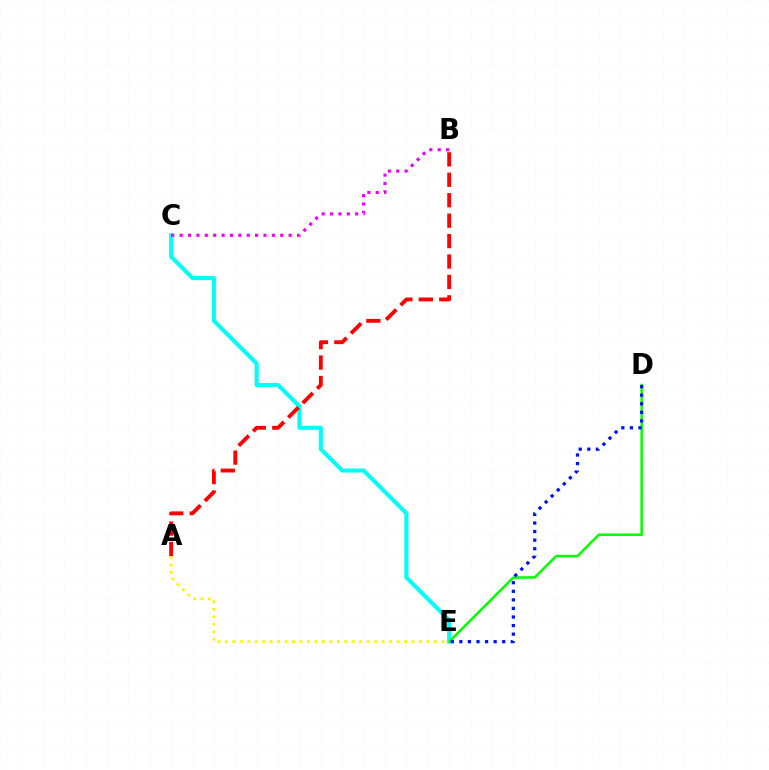{('C', 'E'): [{'color': '#00fff6', 'line_style': 'solid', 'thickness': 2.93}], ('D', 'E'): [{'color': '#08ff00', 'line_style': 'solid', 'thickness': 1.83}, {'color': '#0010ff', 'line_style': 'dotted', 'thickness': 2.33}], ('A', 'B'): [{'color': '#ff0000', 'line_style': 'dashed', 'thickness': 2.78}], ('A', 'E'): [{'color': '#fcf500', 'line_style': 'dotted', 'thickness': 2.03}], ('B', 'C'): [{'color': '#ee00ff', 'line_style': 'dotted', 'thickness': 2.28}]}